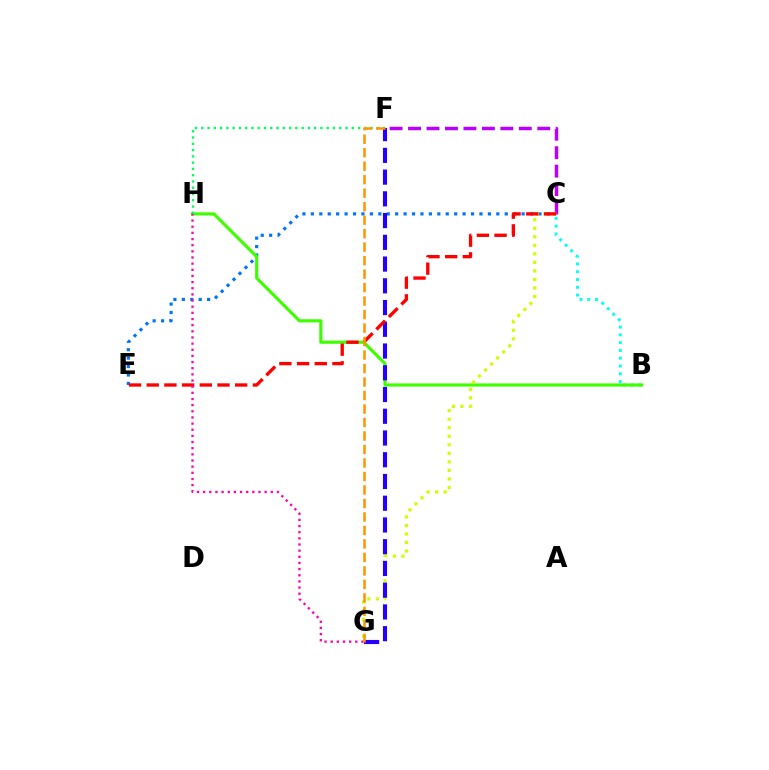{('C', 'E'): [{'color': '#0074ff', 'line_style': 'dotted', 'thickness': 2.29}, {'color': '#ff0000', 'line_style': 'dashed', 'thickness': 2.4}], ('B', 'C'): [{'color': '#00fff6', 'line_style': 'dotted', 'thickness': 2.11}], ('B', 'H'): [{'color': '#3dff00', 'line_style': 'solid', 'thickness': 2.26}], ('C', 'F'): [{'color': '#b900ff', 'line_style': 'dashed', 'thickness': 2.51}], ('C', 'G'): [{'color': '#d1ff00', 'line_style': 'dotted', 'thickness': 2.32}], ('F', 'G'): [{'color': '#2500ff', 'line_style': 'dashed', 'thickness': 2.95}, {'color': '#ff9400', 'line_style': 'dashed', 'thickness': 1.83}], ('F', 'H'): [{'color': '#00ff5c', 'line_style': 'dotted', 'thickness': 1.7}], ('G', 'H'): [{'color': '#ff00ac', 'line_style': 'dotted', 'thickness': 1.67}]}